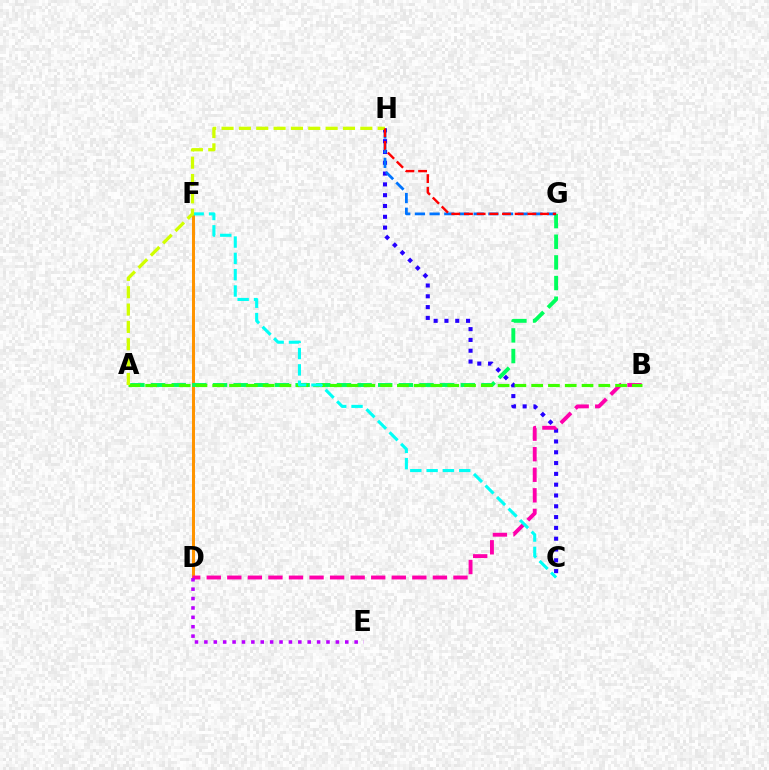{('C', 'H'): [{'color': '#2500ff', 'line_style': 'dotted', 'thickness': 2.93}], ('D', 'F'): [{'color': '#ff9400', 'line_style': 'solid', 'thickness': 2.17}], ('A', 'G'): [{'color': '#00ff5c', 'line_style': 'dashed', 'thickness': 2.81}], ('B', 'D'): [{'color': '#ff00ac', 'line_style': 'dashed', 'thickness': 2.79}], ('G', 'H'): [{'color': '#0074ff', 'line_style': 'dashed', 'thickness': 2.0}, {'color': '#ff0000', 'line_style': 'dashed', 'thickness': 1.72}], ('A', 'B'): [{'color': '#3dff00', 'line_style': 'dashed', 'thickness': 2.28}], ('D', 'E'): [{'color': '#b900ff', 'line_style': 'dotted', 'thickness': 2.55}], ('C', 'F'): [{'color': '#00fff6', 'line_style': 'dashed', 'thickness': 2.22}], ('A', 'H'): [{'color': '#d1ff00', 'line_style': 'dashed', 'thickness': 2.36}]}